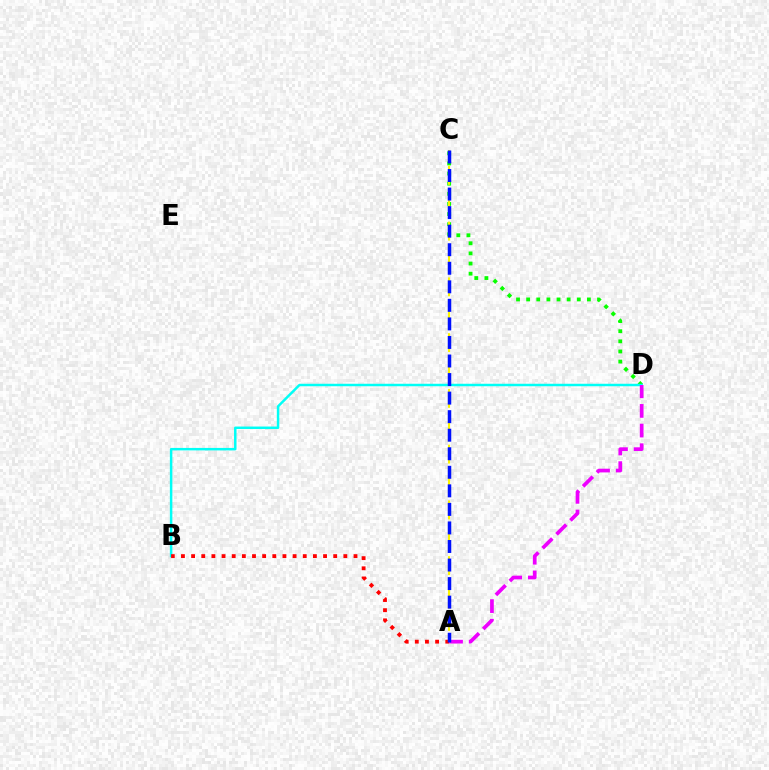{('C', 'D'): [{'color': '#08ff00', 'line_style': 'dotted', 'thickness': 2.75}], ('B', 'D'): [{'color': '#00fff6', 'line_style': 'solid', 'thickness': 1.78}], ('A', 'B'): [{'color': '#ff0000', 'line_style': 'dotted', 'thickness': 2.76}], ('A', 'D'): [{'color': '#ee00ff', 'line_style': 'dashed', 'thickness': 2.67}], ('A', 'C'): [{'color': '#fcf500', 'line_style': 'dashed', 'thickness': 1.51}, {'color': '#0010ff', 'line_style': 'dashed', 'thickness': 2.52}]}